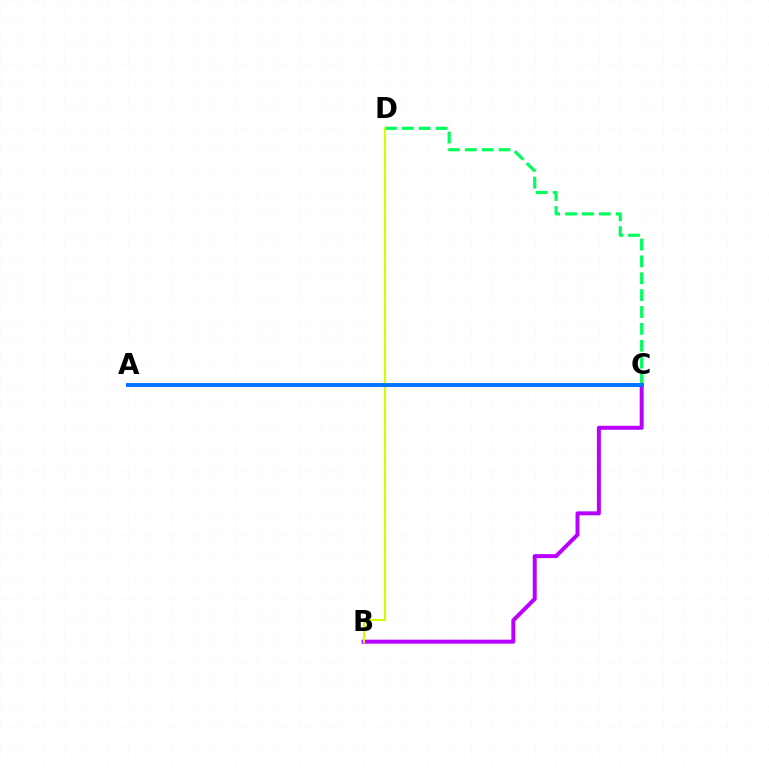{('C', 'D'): [{'color': '#00ff5c', 'line_style': 'dashed', 'thickness': 2.29}], ('B', 'C'): [{'color': '#b900ff', 'line_style': 'solid', 'thickness': 2.86}], ('A', 'C'): [{'color': '#ff0000', 'line_style': 'dashed', 'thickness': 1.81}, {'color': '#0074ff', 'line_style': 'solid', 'thickness': 2.84}], ('B', 'D'): [{'color': '#d1ff00', 'line_style': 'solid', 'thickness': 1.52}]}